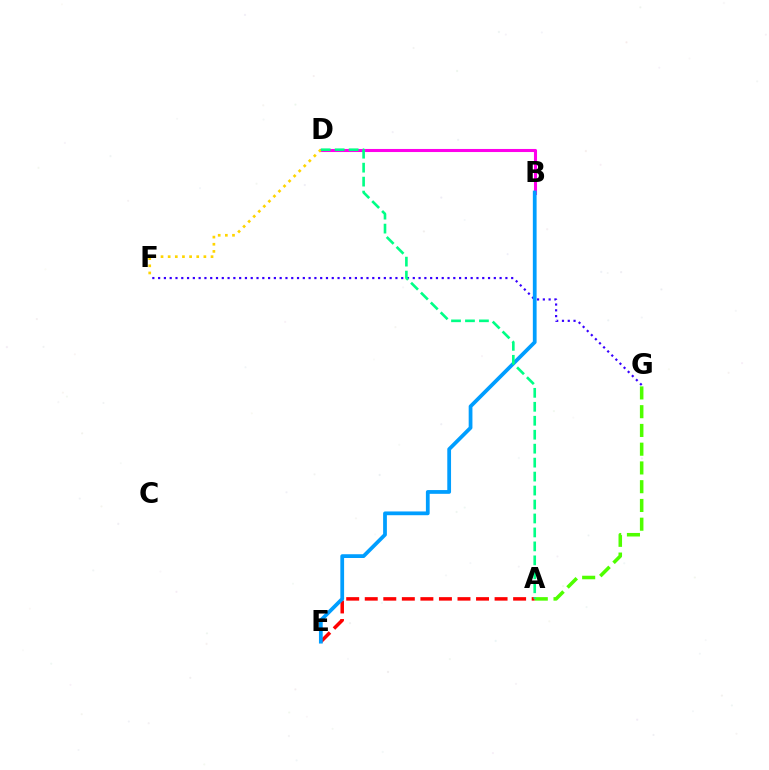{('A', 'E'): [{'color': '#ff0000', 'line_style': 'dashed', 'thickness': 2.52}], ('F', 'G'): [{'color': '#3700ff', 'line_style': 'dotted', 'thickness': 1.57}], ('B', 'D'): [{'color': '#ff00ed', 'line_style': 'solid', 'thickness': 2.21}], ('B', 'E'): [{'color': '#009eff', 'line_style': 'solid', 'thickness': 2.71}], ('A', 'G'): [{'color': '#4fff00', 'line_style': 'dashed', 'thickness': 2.55}], ('D', 'F'): [{'color': '#ffd500', 'line_style': 'dotted', 'thickness': 1.94}], ('A', 'D'): [{'color': '#00ff86', 'line_style': 'dashed', 'thickness': 1.9}]}